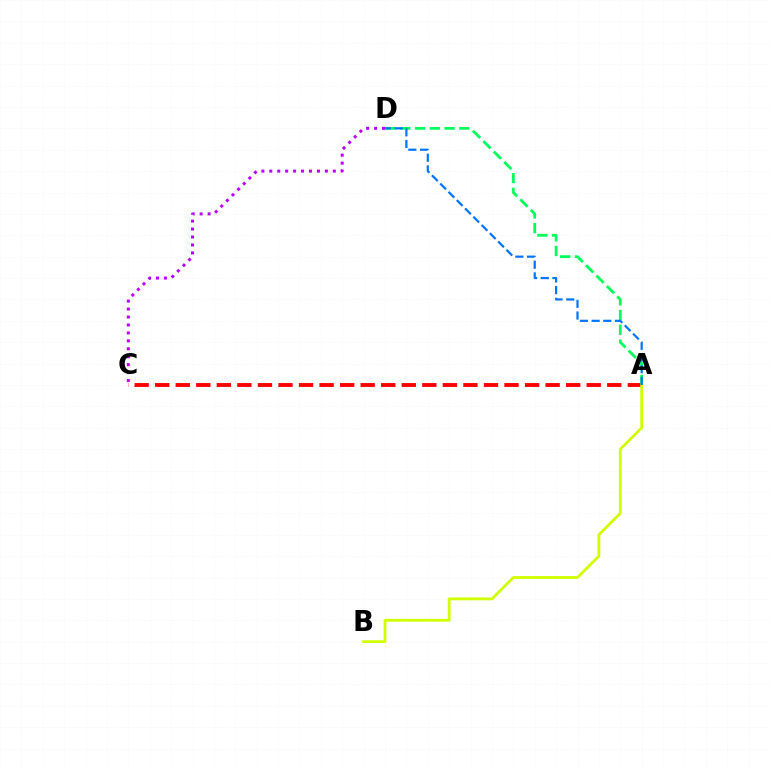{('A', 'C'): [{'color': '#ff0000', 'line_style': 'dashed', 'thickness': 2.79}], ('A', 'D'): [{'color': '#00ff5c', 'line_style': 'dashed', 'thickness': 2.0}, {'color': '#0074ff', 'line_style': 'dashed', 'thickness': 1.59}], ('C', 'D'): [{'color': '#b900ff', 'line_style': 'dotted', 'thickness': 2.16}], ('A', 'B'): [{'color': '#d1ff00', 'line_style': 'solid', 'thickness': 2.02}]}